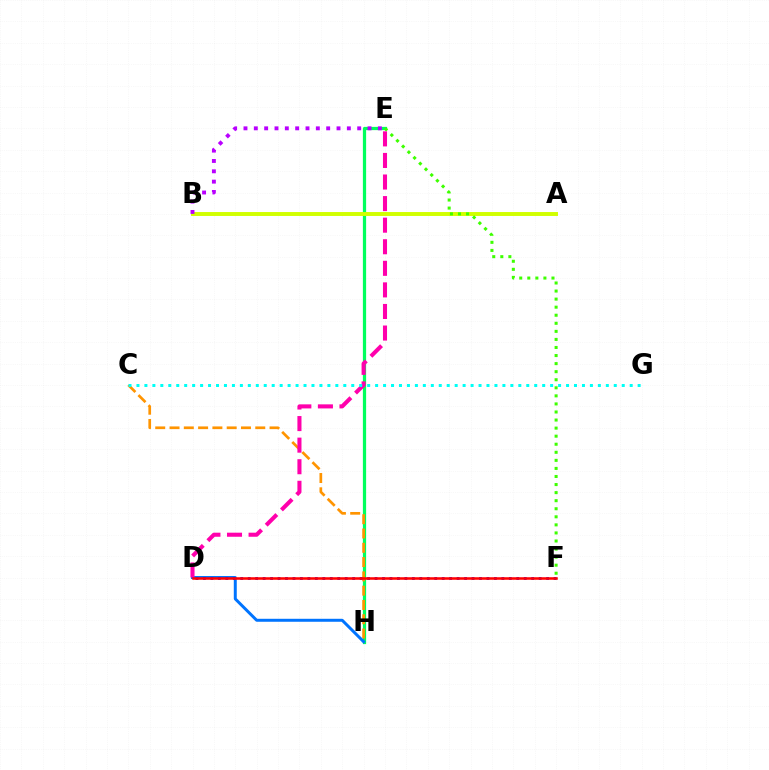{('E', 'H'): [{'color': '#00ff5c', 'line_style': 'solid', 'thickness': 2.33}], ('C', 'H'): [{'color': '#ff9400', 'line_style': 'dashed', 'thickness': 1.94}], ('A', 'B'): [{'color': '#d1ff00', 'line_style': 'solid', 'thickness': 2.83}], ('E', 'F'): [{'color': '#3dff00', 'line_style': 'dotted', 'thickness': 2.19}], ('D', 'H'): [{'color': '#0074ff', 'line_style': 'solid', 'thickness': 2.14}], ('D', 'F'): [{'color': '#2500ff', 'line_style': 'dotted', 'thickness': 2.03}, {'color': '#ff0000', 'line_style': 'solid', 'thickness': 1.83}], ('D', 'E'): [{'color': '#ff00ac', 'line_style': 'dashed', 'thickness': 2.93}], ('C', 'G'): [{'color': '#00fff6', 'line_style': 'dotted', 'thickness': 2.16}], ('B', 'E'): [{'color': '#b900ff', 'line_style': 'dotted', 'thickness': 2.81}]}